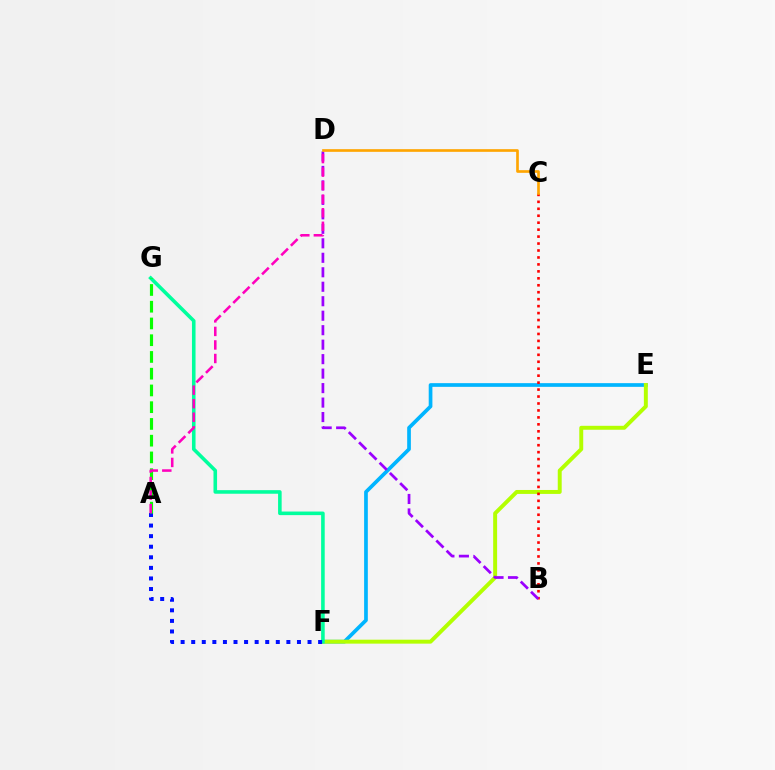{('E', 'F'): [{'color': '#00b5ff', 'line_style': 'solid', 'thickness': 2.66}, {'color': '#b3ff00', 'line_style': 'solid', 'thickness': 2.84}], ('B', 'C'): [{'color': '#ff0000', 'line_style': 'dotted', 'thickness': 1.89}], ('F', 'G'): [{'color': '#00ff9d', 'line_style': 'solid', 'thickness': 2.58}], ('B', 'D'): [{'color': '#9b00ff', 'line_style': 'dashed', 'thickness': 1.97}], ('A', 'F'): [{'color': '#0010ff', 'line_style': 'dotted', 'thickness': 2.87}], ('A', 'G'): [{'color': '#08ff00', 'line_style': 'dashed', 'thickness': 2.27}], ('A', 'D'): [{'color': '#ff00bd', 'line_style': 'dashed', 'thickness': 1.84}], ('C', 'D'): [{'color': '#ffa500', 'line_style': 'solid', 'thickness': 1.92}]}